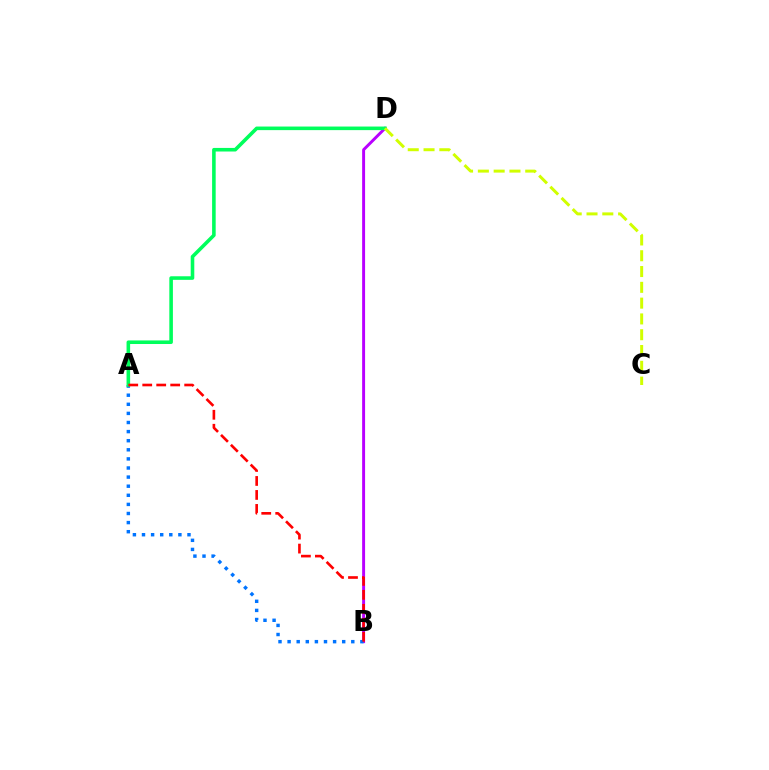{('B', 'D'): [{'color': '#b900ff', 'line_style': 'solid', 'thickness': 2.11}], ('A', 'B'): [{'color': '#0074ff', 'line_style': 'dotted', 'thickness': 2.47}, {'color': '#ff0000', 'line_style': 'dashed', 'thickness': 1.9}], ('A', 'D'): [{'color': '#00ff5c', 'line_style': 'solid', 'thickness': 2.58}], ('C', 'D'): [{'color': '#d1ff00', 'line_style': 'dashed', 'thickness': 2.15}]}